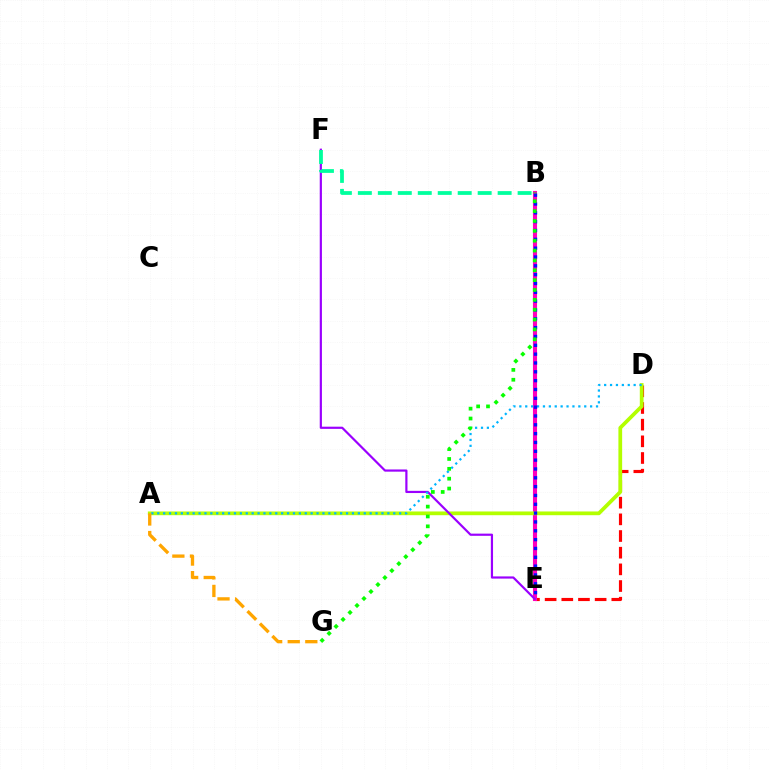{('D', 'E'): [{'color': '#ff0000', 'line_style': 'dashed', 'thickness': 2.26}], ('B', 'E'): [{'color': '#ff00bd', 'line_style': 'solid', 'thickness': 2.94}, {'color': '#0010ff', 'line_style': 'dotted', 'thickness': 2.4}], ('A', 'D'): [{'color': '#b3ff00', 'line_style': 'solid', 'thickness': 2.69}, {'color': '#00b5ff', 'line_style': 'dotted', 'thickness': 1.6}], ('E', 'F'): [{'color': '#9b00ff', 'line_style': 'solid', 'thickness': 1.58}], ('B', 'G'): [{'color': '#08ff00', 'line_style': 'dotted', 'thickness': 2.68}], ('B', 'F'): [{'color': '#00ff9d', 'line_style': 'dashed', 'thickness': 2.71}], ('A', 'G'): [{'color': '#ffa500', 'line_style': 'dashed', 'thickness': 2.39}]}